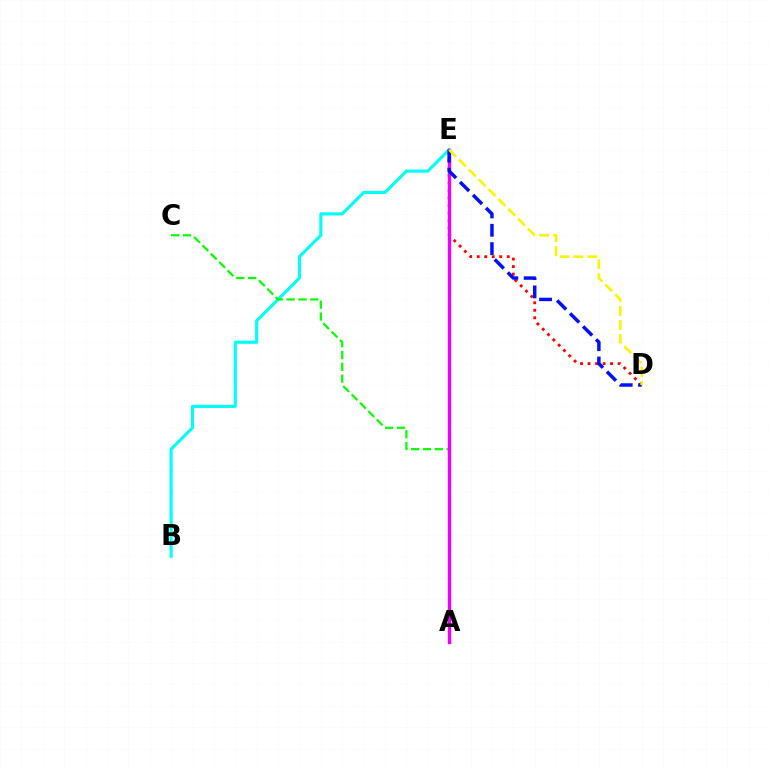{('D', 'E'): [{'color': '#ff0000', 'line_style': 'dotted', 'thickness': 2.04}, {'color': '#0010ff', 'line_style': 'dashed', 'thickness': 2.5}, {'color': '#fcf500', 'line_style': 'dashed', 'thickness': 1.89}], ('B', 'E'): [{'color': '#00fff6', 'line_style': 'solid', 'thickness': 2.24}], ('A', 'C'): [{'color': '#08ff00', 'line_style': 'dashed', 'thickness': 1.61}], ('A', 'E'): [{'color': '#ee00ff', 'line_style': 'solid', 'thickness': 2.46}]}